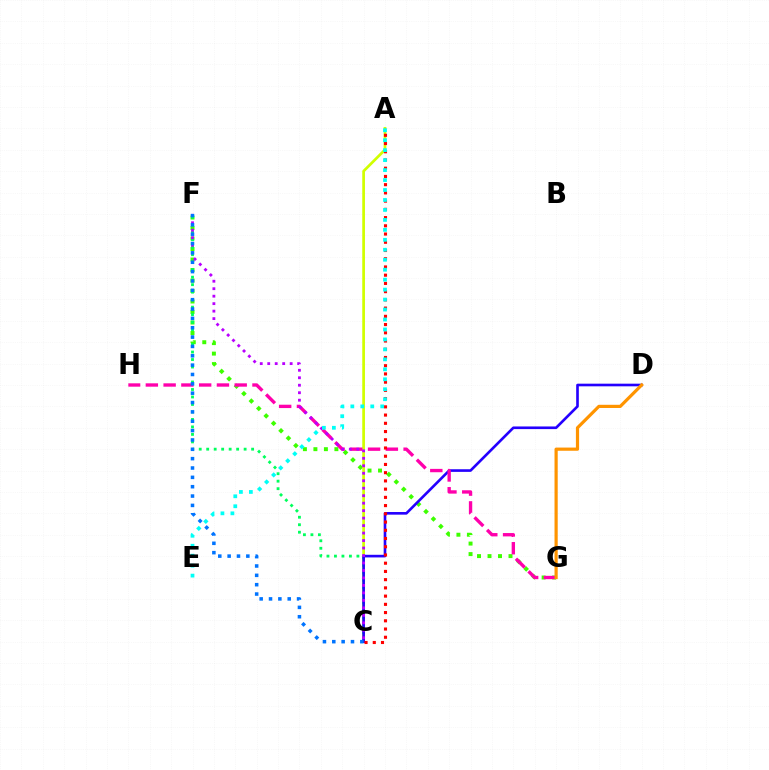{('F', 'G'): [{'color': '#3dff00', 'line_style': 'dotted', 'thickness': 2.85}], ('A', 'C'): [{'color': '#d1ff00', 'line_style': 'solid', 'thickness': 1.96}, {'color': '#ff0000', 'line_style': 'dotted', 'thickness': 2.24}], ('C', 'F'): [{'color': '#00ff5c', 'line_style': 'dotted', 'thickness': 2.03}, {'color': '#b900ff', 'line_style': 'dotted', 'thickness': 2.03}, {'color': '#0074ff', 'line_style': 'dotted', 'thickness': 2.54}], ('C', 'D'): [{'color': '#2500ff', 'line_style': 'solid', 'thickness': 1.9}], ('G', 'H'): [{'color': '#ff00ac', 'line_style': 'dashed', 'thickness': 2.41}], ('D', 'G'): [{'color': '#ff9400', 'line_style': 'solid', 'thickness': 2.3}], ('A', 'E'): [{'color': '#00fff6', 'line_style': 'dotted', 'thickness': 2.71}]}